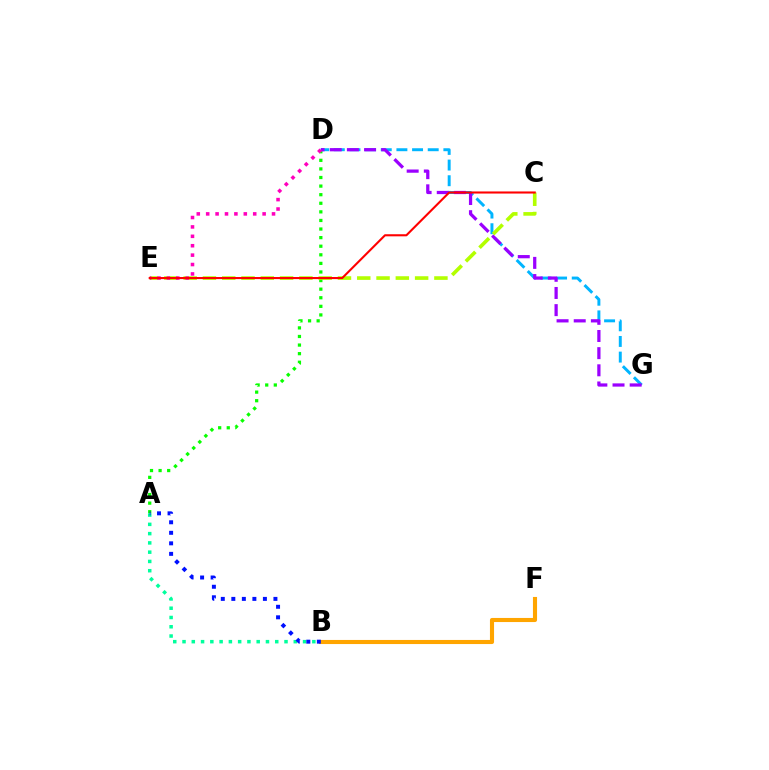{('A', 'D'): [{'color': '#08ff00', 'line_style': 'dotted', 'thickness': 2.33}], ('D', 'G'): [{'color': '#00b5ff', 'line_style': 'dashed', 'thickness': 2.13}, {'color': '#9b00ff', 'line_style': 'dashed', 'thickness': 2.33}], ('A', 'B'): [{'color': '#00ff9d', 'line_style': 'dotted', 'thickness': 2.52}, {'color': '#0010ff', 'line_style': 'dotted', 'thickness': 2.86}], ('C', 'E'): [{'color': '#b3ff00', 'line_style': 'dashed', 'thickness': 2.62}, {'color': '#ff0000', 'line_style': 'solid', 'thickness': 1.51}], ('D', 'E'): [{'color': '#ff00bd', 'line_style': 'dotted', 'thickness': 2.56}], ('B', 'F'): [{'color': '#ffa500', 'line_style': 'solid', 'thickness': 2.95}]}